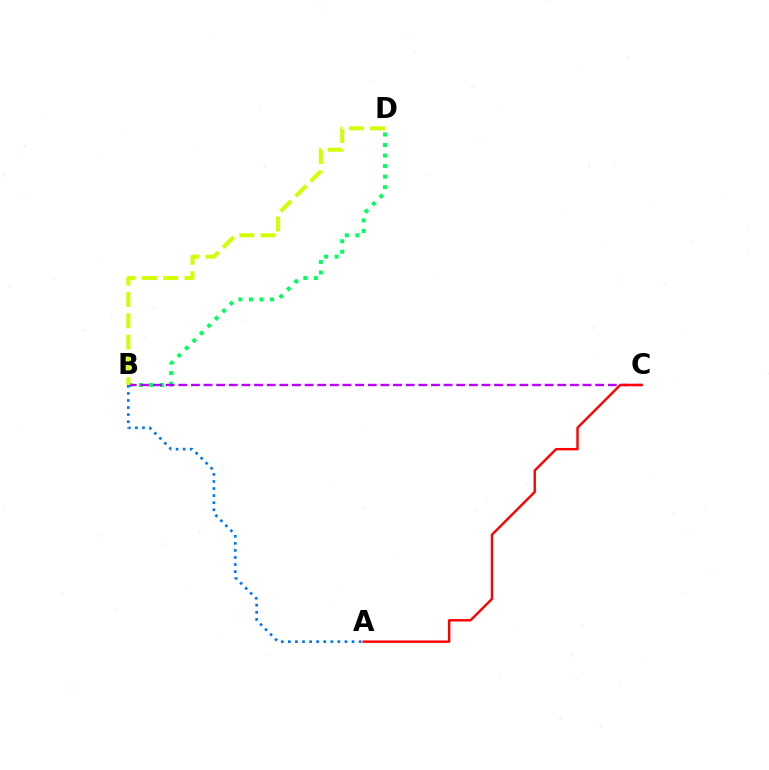{('B', 'D'): [{'color': '#00ff5c', 'line_style': 'dotted', 'thickness': 2.86}, {'color': '#d1ff00', 'line_style': 'dashed', 'thickness': 2.89}], ('B', 'C'): [{'color': '#b900ff', 'line_style': 'dashed', 'thickness': 1.72}], ('A', 'B'): [{'color': '#0074ff', 'line_style': 'dotted', 'thickness': 1.92}], ('A', 'C'): [{'color': '#ff0000', 'line_style': 'solid', 'thickness': 1.73}]}